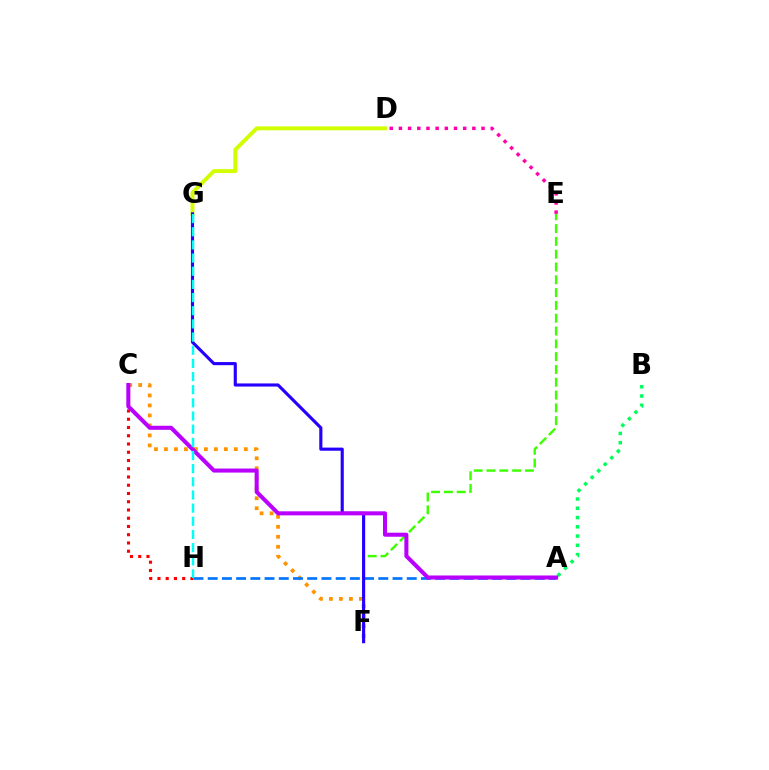{('D', 'E'): [{'color': '#ff00ac', 'line_style': 'dotted', 'thickness': 2.49}], ('E', 'F'): [{'color': '#3dff00', 'line_style': 'dashed', 'thickness': 1.74}], ('C', 'F'): [{'color': '#ff9400', 'line_style': 'dotted', 'thickness': 2.71}], ('D', 'G'): [{'color': '#d1ff00', 'line_style': 'solid', 'thickness': 2.82}], ('C', 'H'): [{'color': '#ff0000', 'line_style': 'dotted', 'thickness': 2.24}], ('A', 'B'): [{'color': '#00ff5c', 'line_style': 'dotted', 'thickness': 2.52}], ('A', 'H'): [{'color': '#0074ff', 'line_style': 'dashed', 'thickness': 1.93}], ('F', 'G'): [{'color': '#2500ff', 'line_style': 'solid', 'thickness': 2.25}], ('A', 'C'): [{'color': '#b900ff', 'line_style': 'solid', 'thickness': 2.91}], ('G', 'H'): [{'color': '#00fff6', 'line_style': 'dashed', 'thickness': 1.79}]}